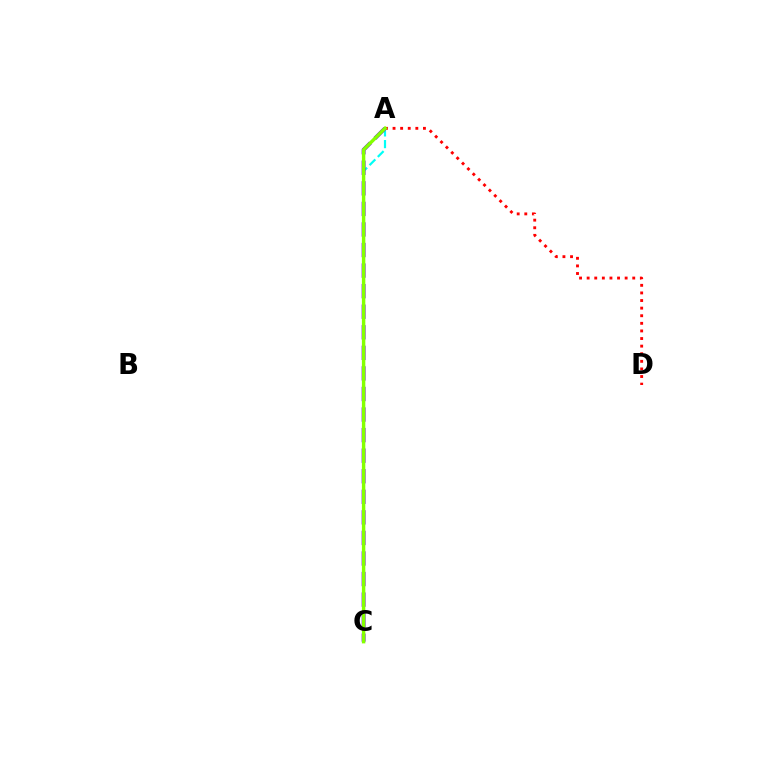{('A', 'C'): [{'color': '#00fff6', 'line_style': 'dashed', 'thickness': 1.59}, {'color': '#7200ff', 'line_style': 'dashed', 'thickness': 2.79}, {'color': '#84ff00', 'line_style': 'solid', 'thickness': 2.47}], ('A', 'D'): [{'color': '#ff0000', 'line_style': 'dotted', 'thickness': 2.06}]}